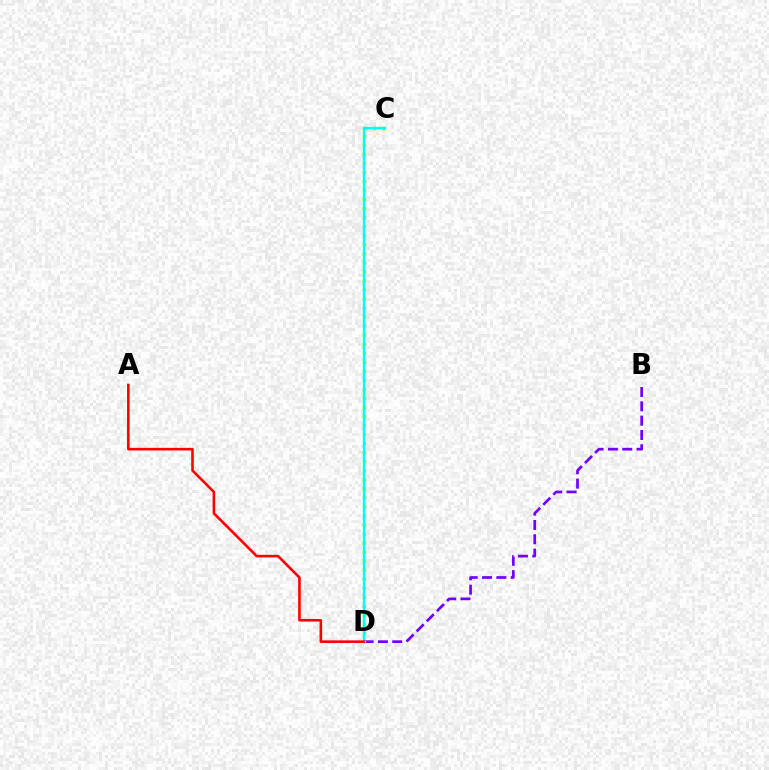{('B', 'D'): [{'color': '#7200ff', 'line_style': 'dashed', 'thickness': 1.95}], ('C', 'D'): [{'color': '#84ff00', 'line_style': 'dotted', 'thickness': 2.46}, {'color': '#00fff6', 'line_style': 'solid', 'thickness': 1.69}], ('A', 'D'): [{'color': '#ff0000', 'line_style': 'solid', 'thickness': 1.87}]}